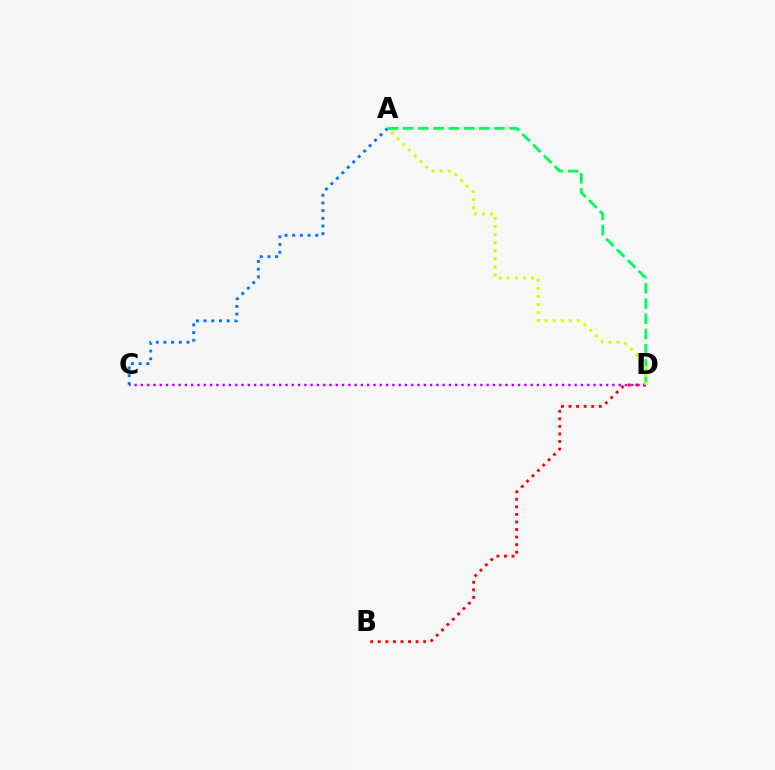{('B', 'D'): [{'color': '#ff0000', 'line_style': 'dotted', 'thickness': 2.06}], ('A', 'D'): [{'color': '#00ff5c', 'line_style': 'dashed', 'thickness': 2.07}, {'color': '#d1ff00', 'line_style': 'dotted', 'thickness': 2.19}], ('C', 'D'): [{'color': '#b900ff', 'line_style': 'dotted', 'thickness': 1.71}], ('A', 'C'): [{'color': '#0074ff', 'line_style': 'dotted', 'thickness': 2.09}]}